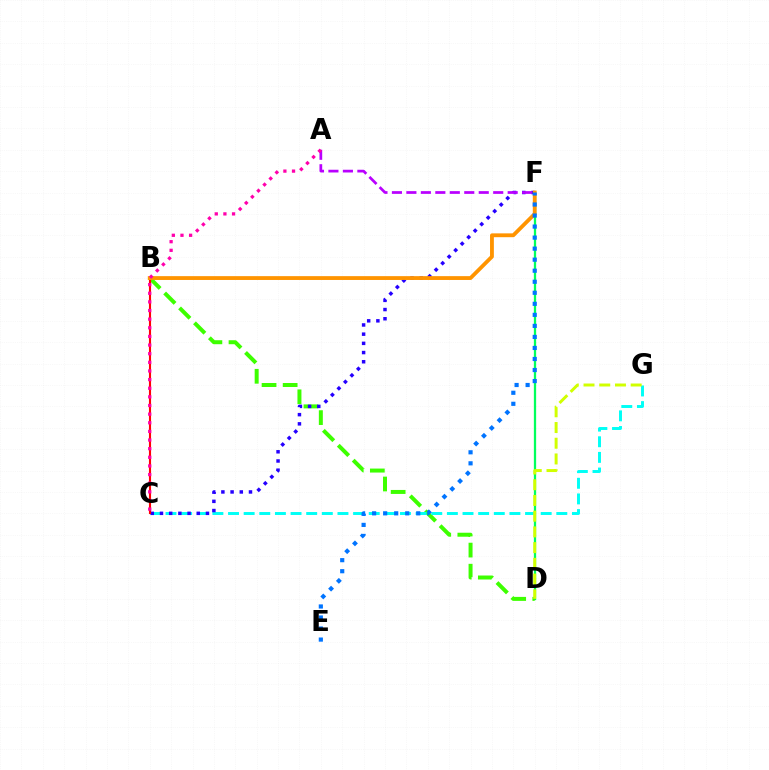{('D', 'F'): [{'color': '#00ff5c', 'line_style': 'solid', 'thickness': 1.64}], ('B', 'D'): [{'color': '#3dff00', 'line_style': 'dashed', 'thickness': 2.87}], ('C', 'G'): [{'color': '#00fff6', 'line_style': 'dashed', 'thickness': 2.12}], ('C', 'F'): [{'color': '#2500ff', 'line_style': 'dotted', 'thickness': 2.5}], ('B', 'C'): [{'color': '#ff0000', 'line_style': 'solid', 'thickness': 1.53}], ('B', 'F'): [{'color': '#ff9400', 'line_style': 'solid', 'thickness': 2.75}], ('D', 'G'): [{'color': '#d1ff00', 'line_style': 'dashed', 'thickness': 2.14}], ('E', 'F'): [{'color': '#0074ff', 'line_style': 'dotted', 'thickness': 3.0}], ('A', 'F'): [{'color': '#b900ff', 'line_style': 'dashed', 'thickness': 1.97}], ('A', 'C'): [{'color': '#ff00ac', 'line_style': 'dotted', 'thickness': 2.35}]}